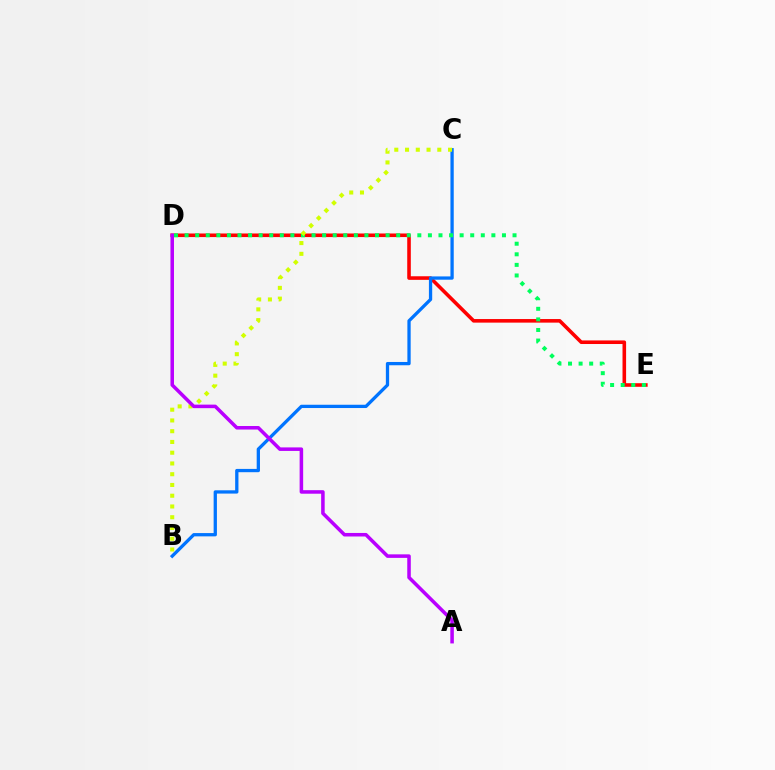{('D', 'E'): [{'color': '#ff0000', 'line_style': 'solid', 'thickness': 2.58}, {'color': '#00ff5c', 'line_style': 'dotted', 'thickness': 2.87}], ('B', 'C'): [{'color': '#0074ff', 'line_style': 'solid', 'thickness': 2.37}, {'color': '#d1ff00', 'line_style': 'dotted', 'thickness': 2.92}], ('A', 'D'): [{'color': '#b900ff', 'line_style': 'solid', 'thickness': 2.54}]}